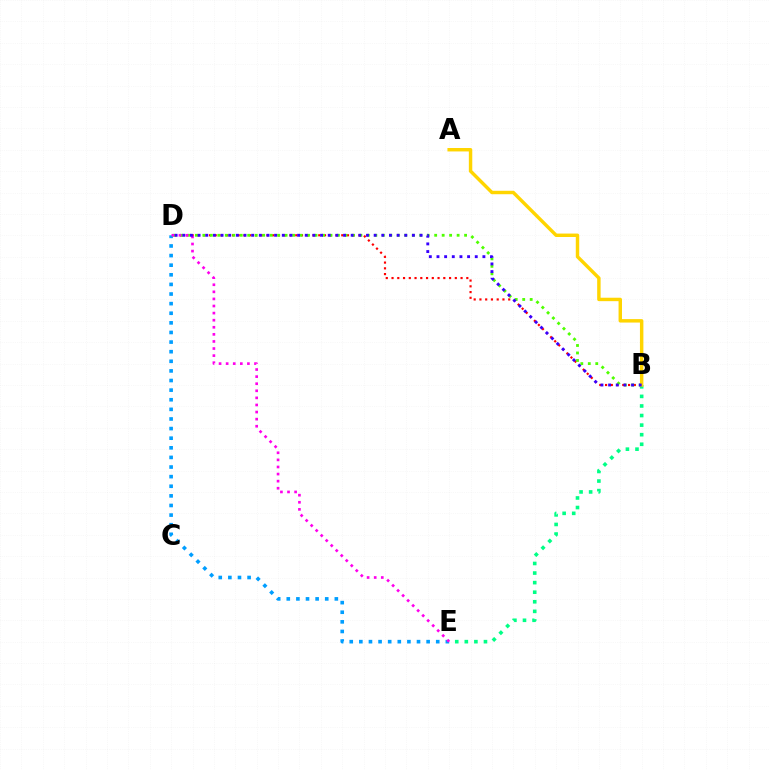{('B', 'D'): [{'color': '#ff0000', 'line_style': 'dotted', 'thickness': 1.56}, {'color': '#4fff00', 'line_style': 'dotted', 'thickness': 2.03}, {'color': '#3700ff', 'line_style': 'dotted', 'thickness': 2.08}], ('B', 'E'): [{'color': '#00ff86', 'line_style': 'dotted', 'thickness': 2.6}], ('D', 'E'): [{'color': '#009eff', 'line_style': 'dotted', 'thickness': 2.61}, {'color': '#ff00ed', 'line_style': 'dotted', 'thickness': 1.93}], ('A', 'B'): [{'color': '#ffd500', 'line_style': 'solid', 'thickness': 2.48}]}